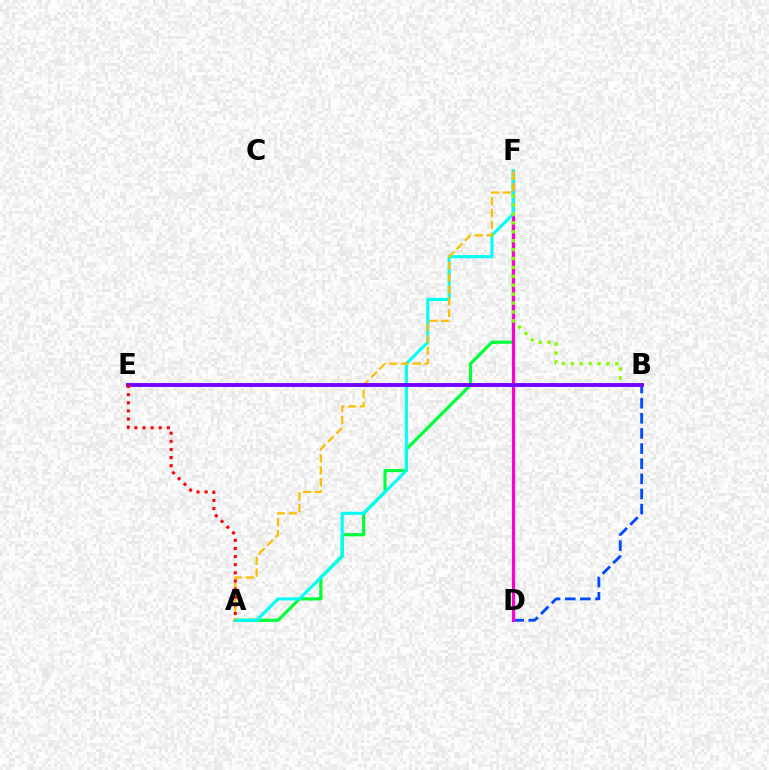{('B', 'D'): [{'color': '#004bff', 'line_style': 'dashed', 'thickness': 2.06}], ('A', 'F'): [{'color': '#00ff39', 'line_style': 'solid', 'thickness': 2.29}, {'color': '#00fff6', 'line_style': 'solid', 'thickness': 2.24}, {'color': '#ffbd00', 'line_style': 'dashed', 'thickness': 1.61}], ('D', 'F'): [{'color': '#ff00cf', 'line_style': 'solid', 'thickness': 2.29}], ('B', 'F'): [{'color': '#84ff00', 'line_style': 'dotted', 'thickness': 2.42}], ('B', 'E'): [{'color': '#7200ff', 'line_style': 'solid', 'thickness': 2.78}], ('A', 'E'): [{'color': '#ff0000', 'line_style': 'dotted', 'thickness': 2.21}]}